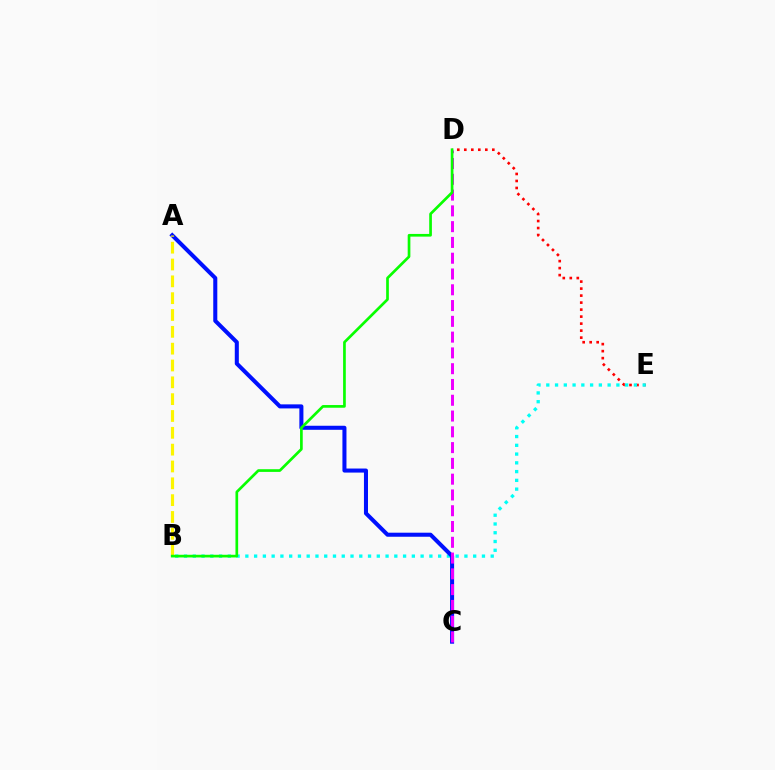{('D', 'E'): [{'color': '#ff0000', 'line_style': 'dotted', 'thickness': 1.9}], ('B', 'E'): [{'color': '#00fff6', 'line_style': 'dotted', 'thickness': 2.38}], ('A', 'C'): [{'color': '#0010ff', 'line_style': 'solid', 'thickness': 2.91}], ('C', 'D'): [{'color': '#ee00ff', 'line_style': 'dashed', 'thickness': 2.14}], ('A', 'B'): [{'color': '#fcf500', 'line_style': 'dashed', 'thickness': 2.29}], ('B', 'D'): [{'color': '#08ff00', 'line_style': 'solid', 'thickness': 1.93}]}